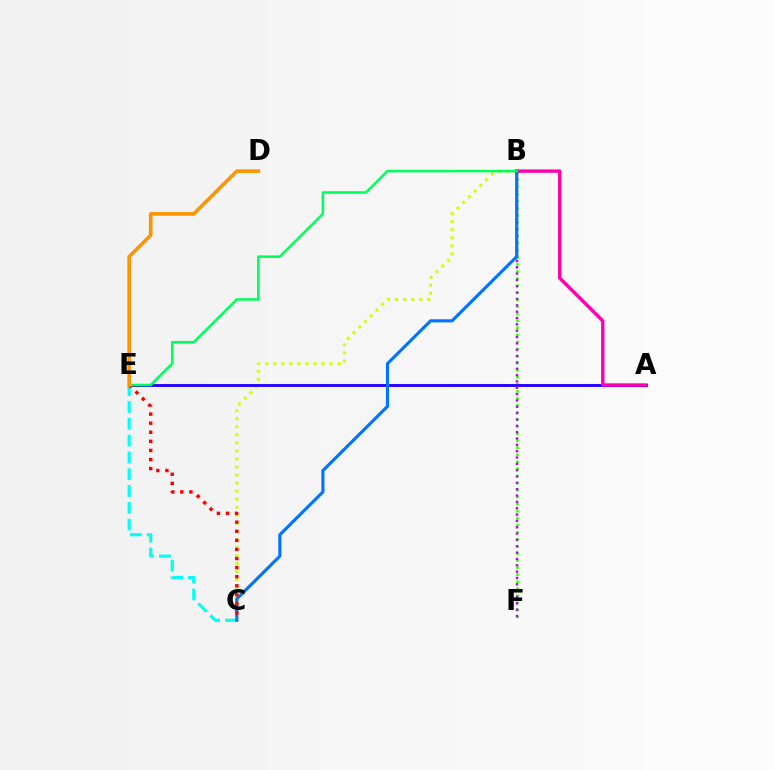{('C', 'E'): [{'color': '#00fff6', 'line_style': 'dashed', 'thickness': 2.28}, {'color': '#ff0000', 'line_style': 'dotted', 'thickness': 2.47}], ('B', 'C'): [{'color': '#d1ff00', 'line_style': 'dotted', 'thickness': 2.19}, {'color': '#0074ff', 'line_style': 'solid', 'thickness': 2.25}], ('B', 'F'): [{'color': '#3dff00', 'line_style': 'dotted', 'thickness': 1.92}, {'color': '#b900ff', 'line_style': 'dotted', 'thickness': 1.72}], ('A', 'E'): [{'color': '#2500ff', 'line_style': 'solid', 'thickness': 2.08}], ('A', 'B'): [{'color': '#ff00ac', 'line_style': 'solid', 'thickness': 2.44}], ('B', 'E'): [{'color': '#00ff5c', 'line_style': 'solid', 'thickness': 1.82}], ('D', 'E'): [{'color': '#ff9400', 'line_style': 'solid', 'thickness': 2.6}]}